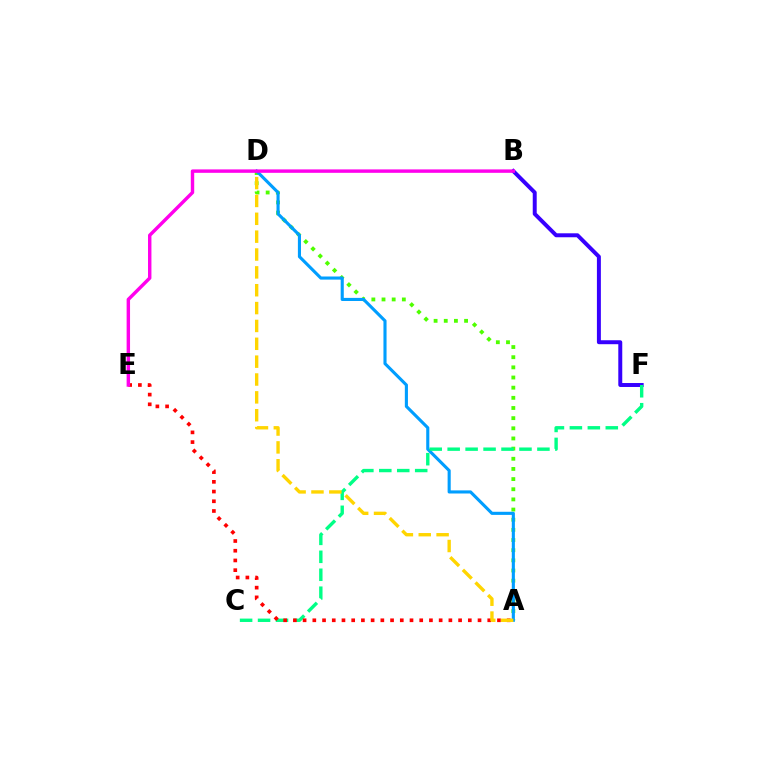{('A', 'D'): [{'color': '#4fff00', 'line_style': 'dotted', 'thickness': 2.76}, {'color': '#009eff', 'line_style': 'solid', 'thickness': 2.24}, {'color': '#ffd500', 'line_style': 'dashed', 'thickness': 2.43}], ('B', 'F'): [{'color': '#3700ff', 'line_style': 'solid', 'thickness': 2.85}], ('C', 'F'): [{'color': '#00ff86', 'line_style': 'dashed', 'thickness': 2.44}], ('A', 'E'): [{'color': '#ff0000', 'line_style': 'dotted', 'thickness': 2.64}], ('B', 'E'): [{'color': '#ff00ed', 'line_style': 'solid', 'thickness': 2.47}]}